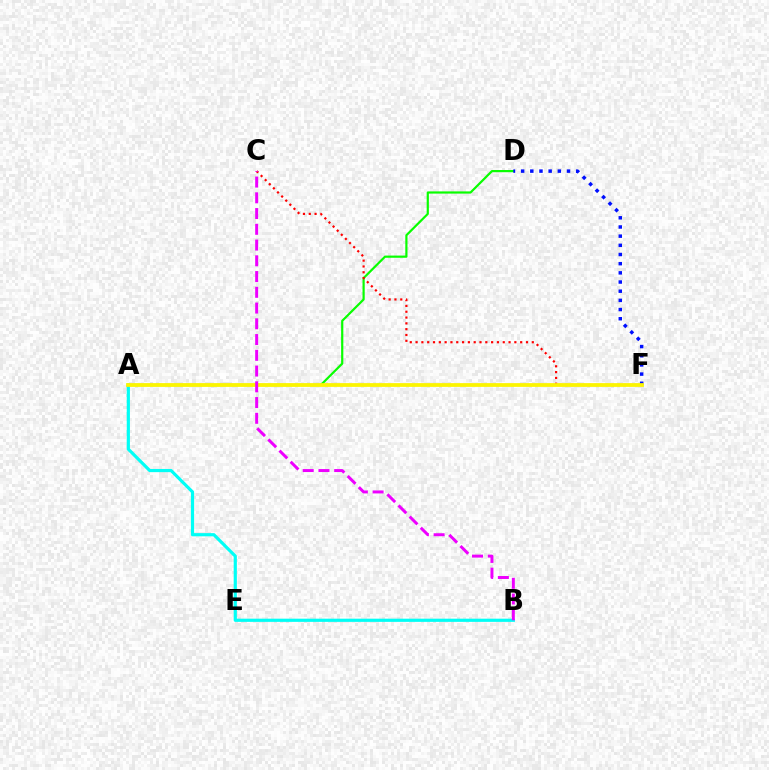{('A', 'D'): [{'color': '#08ff00', 'line_style': 'solid', 'thickness': 1.58}], ('C', 'F'): [{'color': '#ff0000', 'line_style': 'dotted', 'thickness': 1.58}], ('D', 'F'): [{'color': '#0010ff', 'line_style': 'dotted', 'thickness': 2.49}], ('A', 'B'): [{'color': '#00fff6', 'line_style': 'solid', 'thickness': 2.29}], ('A', 'F'): [{'color': '#fcf500', 'line_style': 'solid', 'thickness': 2.7}], ('B', 'C'): [{'color': '#ee00ff', 'line_style': 'dashed', 'thickness': 2.14}]}